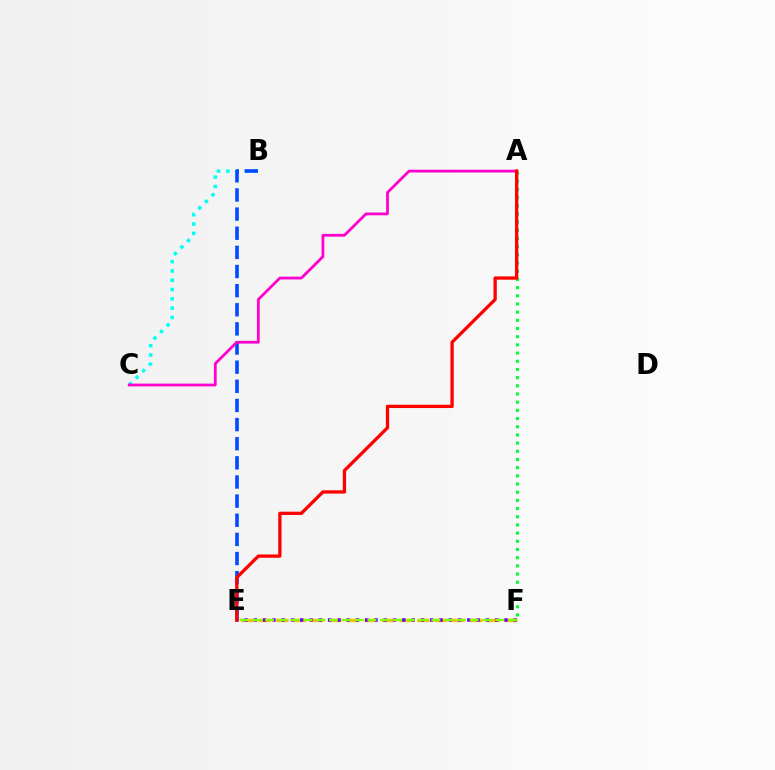{('A', 'F'): [{'color': '#00ff39', 'line_style': 'dotted', 'thickness': 2.22}], ('B', 'C'): [{'color': '#00fff6', 'line_style': 'dotted', 'thickness': 2.53}], ('B', 'E'): [{'color': '#004bff', 'line_style': 'dashed', 'thickness': 2.6}], ('E', 'F'): [{'color': '#ffbd00', 'line_style': 'dashed', 'thickness': 2.39}, {'color': '#7200ff', 'line_style': 'dotted', 'thickness': 2.52}, {'color': '#84ff00', 'line_style': 'dashed', 'thickness': 1.74}], ('A', 'C'): [{'color': '#ff00cf', 'line_style': 'solid', 'thickness': 1.99}], ('A', 'E'): [{'color': '#ff0000', 'line_style': 'solid', 'thickness': 2.37}]}